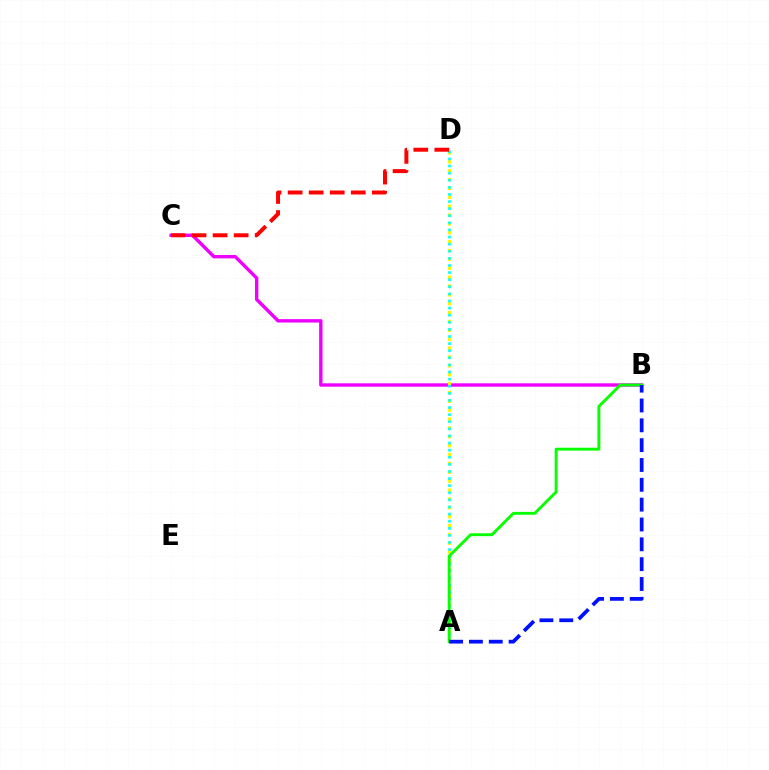{('B', 'C'): [{'color': '#ee00ff', 'line_style': 'solid', 'thickness': 2.44}], ('A', 'D'): [{'color': '#fcf500', 'line_style': 'dotted', 'thickness': 2.41}, {'color': '#00fff6', 'line_style': 'dotted', 'thickness': 1.93}], ('C', 'D'): [{'color': '#ff0000', 'line_style': 'dashed', 'thickness': 2.86}], ('A', 'B'): [{'color': '#08ff00', 'line_style': 'solid', 'thickness': 2.08}, {'color': '#0010ff', 'line_style': 'dashed', 'thickness': 2.69}]}